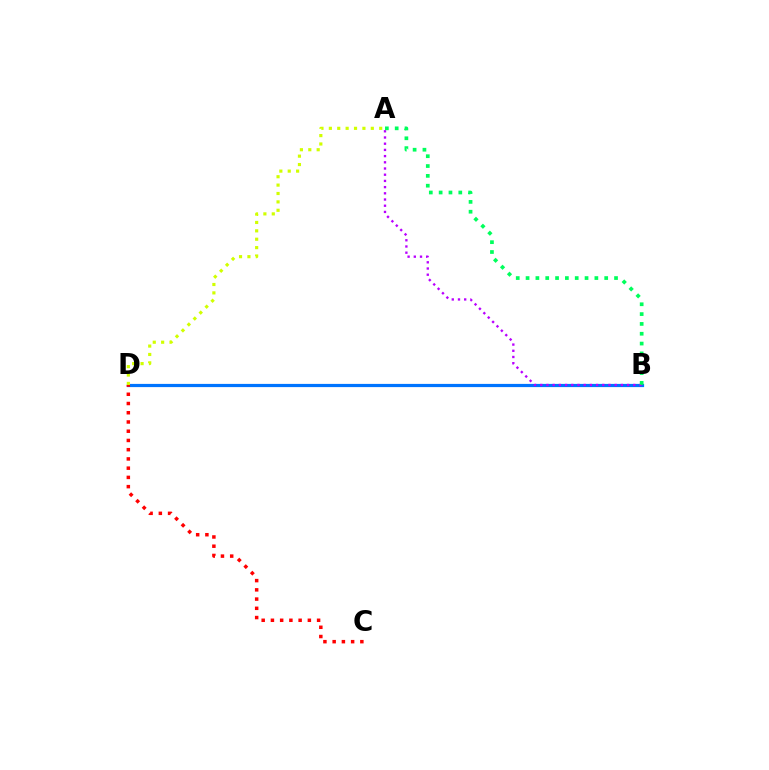{('B', 'D'): [{'color': '#0074ff', 'line_style': 'solid', 'thickness': 2.31}], ('A', 'D'): [{'color': '#d1ff00', 'line_style': 'dotted', 'thickness': 2.28}], ('A', 'B'): [{'color': '#b900ff', 'line_style': 'dotted', 'thickness': 1.69}, {'color': '#00ff5c', 'line_style': 'dotted', 'thickness': 2.67}], ('C', 'D'): [{'color': '#ff0000', 'line_style': 'dotted', 'thickness': 2.51}]}